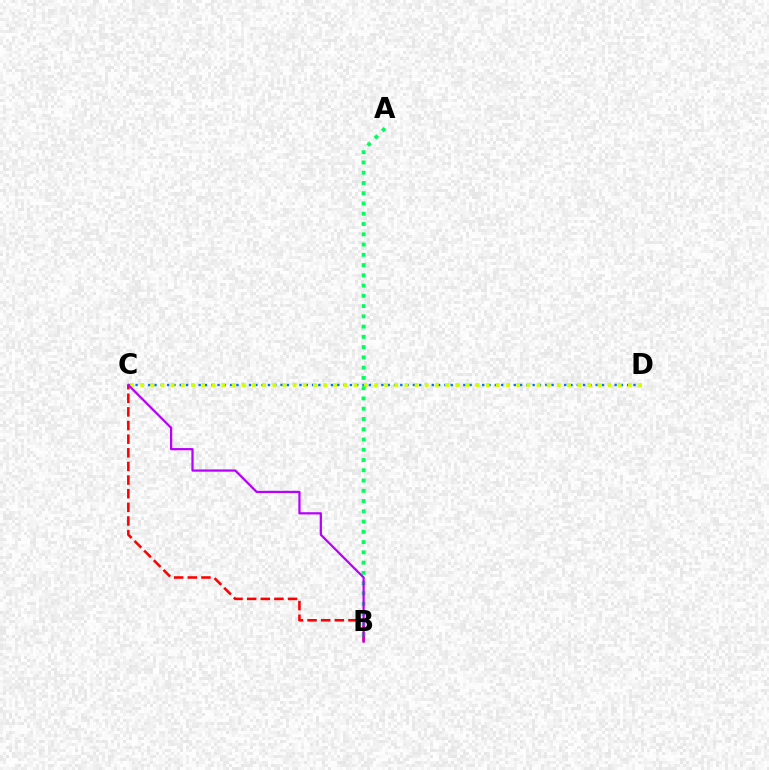{('C', 'D'): [{'color': '#0074ff', 'line_style': 'dotted', 'thickness': 1.71}, {'color': '#d1ff00', 'line_style': 'dotted', 'thickness': 2.76}], ('B', 'C'): [{'color': '#ff0000', 'line_style': 'dashed', 'thickness': 1.85}, {'color': '#b900ff', 'line_style': 'solid', 'thickness': 1.62}], ('A', 'B'): [{'color': '#00ff5c', 'line_style': 'dotted', 'thickness': 2.79}]}